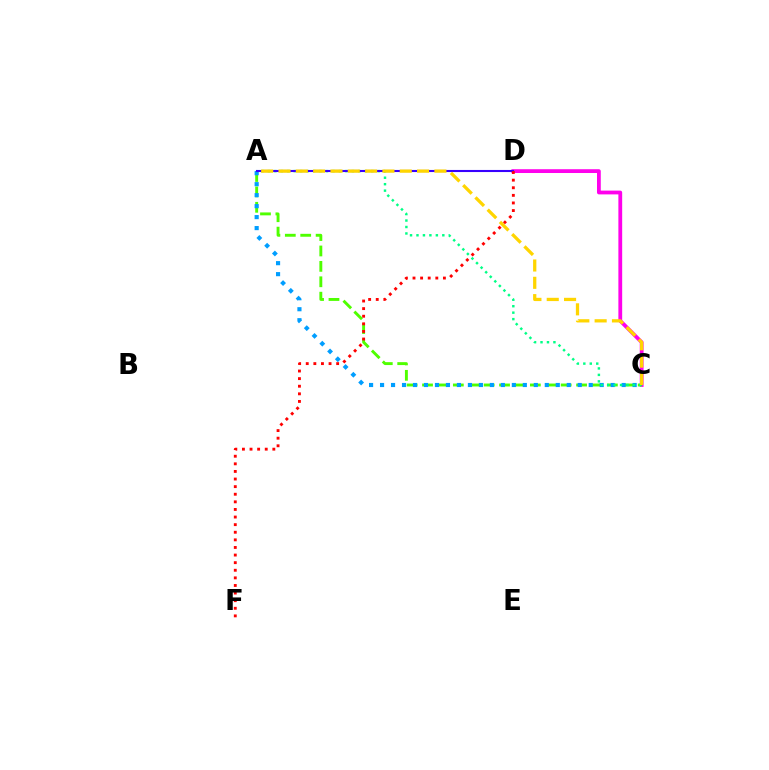{('C', 'D'): [{'color': '#ff00ed', 'line_style': 'solid', 'thickness': 2.73}], ('A', 'C'): [{'color': '#4fff00', 'line_style': 'dashed', 'thickness': 2.09}, {'color': '#009eff', 'line_style': 'dotted', 'thickness': 2.98}, {'color': '#00ff86', 'line_style': 'dotted', 'thickness': 1.75}, {'color': '#ffd500', 'line_style': 'dashed', 'thickness': 2.35}], ('A', 'D'): [{'color': '#3700ff', 'line_style': 'solid', 'thickness': 1.51}], ('D', 'F'): [{'color': '#ff0000', 'line_style': 'dotted', 'thickness': 2.07}]}